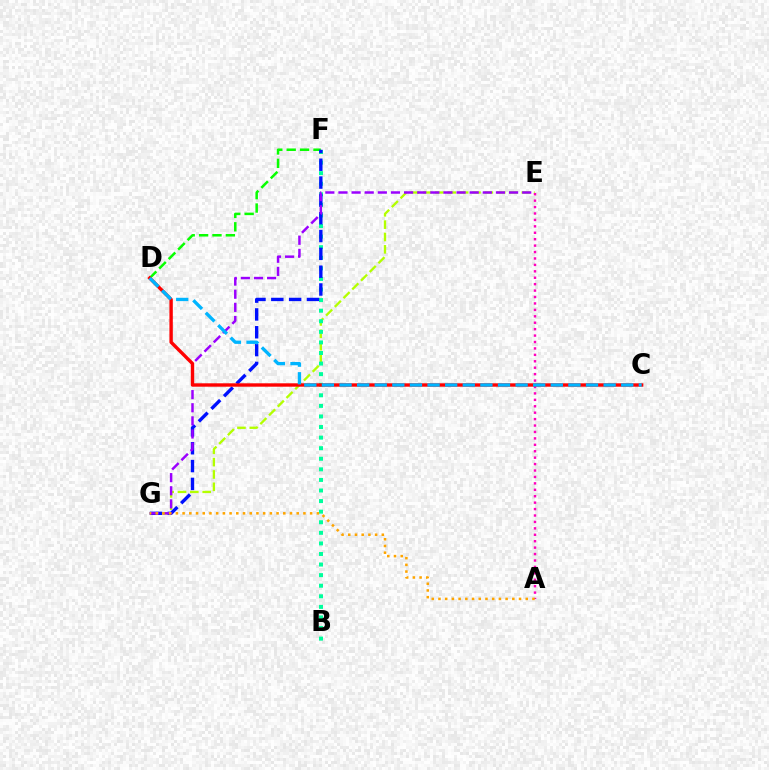{('D', 'F'): [{'color': '#08ff00', 'line_style': 'dashed', 'thickness': 1.82}], ('E', 'G'): [{'color': '#b3ff00', 'line_style': 'dashed', 'thickness': 1.68}, {'color': '#9b00ff', 'line_style': 'dashed', 'thickness': 1.78}], ('B', 'F'): [{'color': '#00ff9d', 'line_style': 'dotted', 'thickness': 2.87}], ('F', 'G'): [{'color': '#0010ff', 'line_style': 'dashed', 'thickness': 2.42}], ('A', 'E'): [{'color': '#ff00bd', 'line_style': 'dotted', 'thickness': 1.75}], ('C', 'D'): [{'color': '#ff0000', 'line_style': 'solid', 'thickness': 2.44}, {'color': '#00b5ff', 'line_style': 'dashed', 'thickness': 2.39}], ('A', 'G'): [{'color': '#ffa500', 'line_style': 'dotted', 'thickness': 1.82}]}